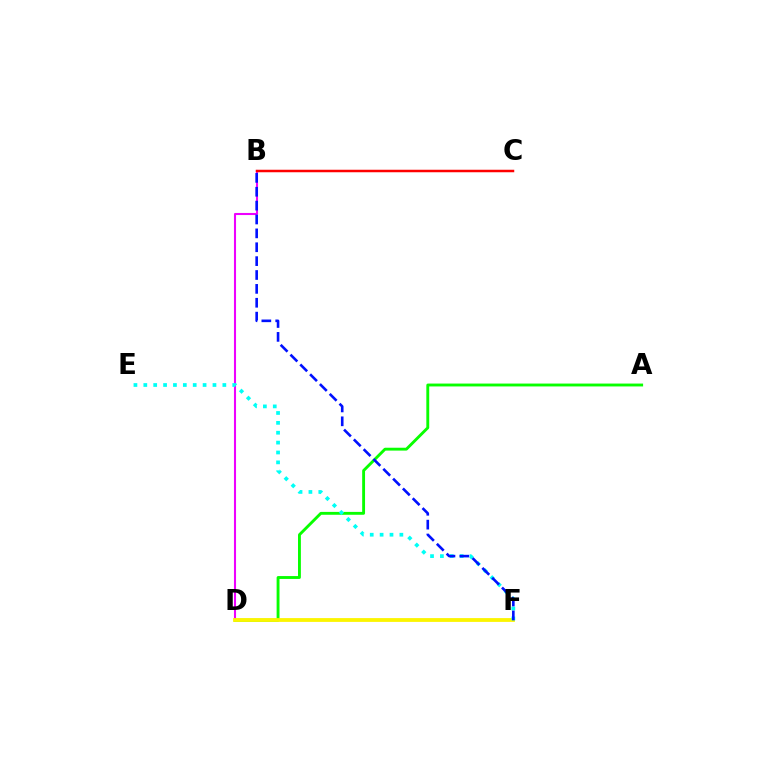{('A', 'D'): [{'color': '#08ff00', 'line_style': 'solid', 'thickness': 2.07}], ('B', 'D'): [{'color': '#ee00ff', 'line_style': 'solid', 'thickness': 1.5}], ('D', 'F'): [{'color': '#fcf500', 'line_style': 'solid', 'thickness': 2.74}], ('E', 'F'): [{'color': '#00fff6', 'line_style': 'dotted', 'thickness': 2.68}], ('B', 'F'): [{'color': '#0010ff', 'line_style': 'dashed', 'thickness': 1.89}], ('B', 'C'): [{'color': '#ff0000', 'line_style': 'solid', 'thickness': 1.8}]}